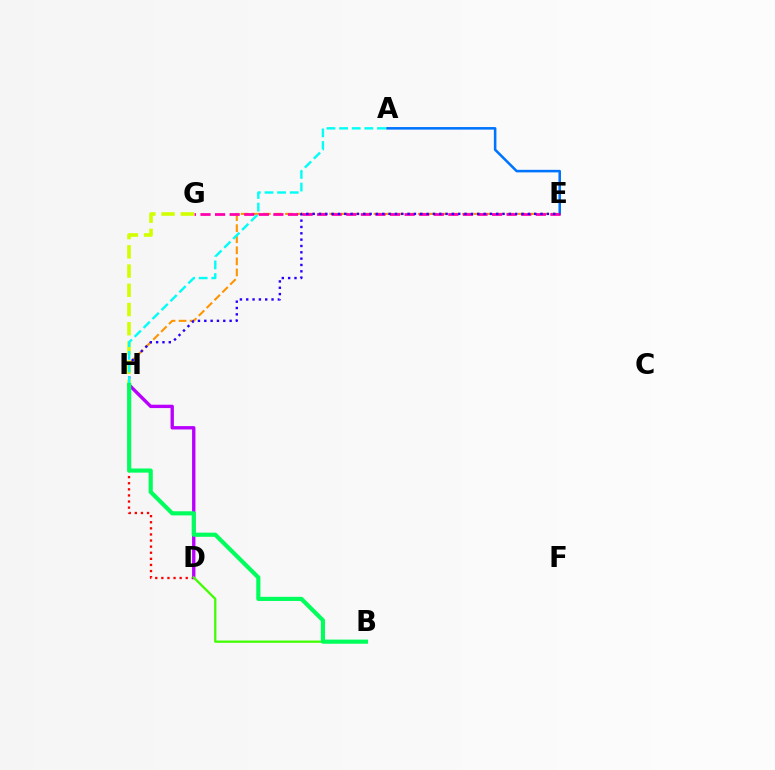{('D', 'H'): [{'color': '#ff0000', 'line_style': 'dotted', 'thickness': 1.66}, {'color': '#b900ff', 'line_style': 'solid', 'thickness': 2.42}], ('E', 'H'): [{'color': '#ff9400', 'line_style': 'dashed', 'thickness': 1.5}, {'color': '#2500ff', 'line_style': 'dotted', 'thickness': 1.72}], ('B', 'D'): [{'color': '#3dff00', 'line_style': 'solid', 'thickness': 1.62}], ('A', 'E'): [{'color': '#0074ff', 'line_style': 'solid', 'thickness': 1.84}], ('E', 'G'): [{'color': '#ff00ac', 'line_style': 'dashed', 'thickness': 1.98}], ('G', 'H'): [{'color': '#d1ff00', 'line_style': 'dashed', 'thickness': 2.61}], ('A', 'H'): [{'color': '#00fff6', 'line_style': 'dashed', 'thickness': 1.71}], ('B', 'H'): [{'color': '#00ff5c', 'line_style': 'solid', 'thickness': 2.98}]}